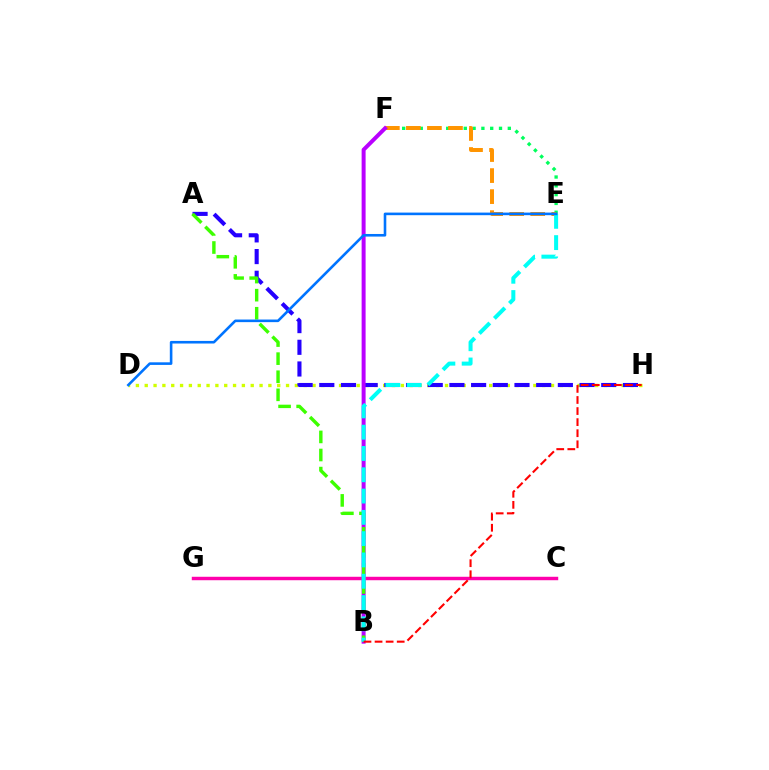{('E', 'F'): [{'color': '#00ff5c', 'line_style': 'dotted', 'thickness': 2.39}, {'color': '#ff9400', 'line_style': 'dashed', 'thickness': 2.86}], ('D', 'H'): [{'color': '#d1ff00', 'line_style': 'dotted', 'thickness': 2.4}], ('A', 'H'): [{'color': '#2500ff', 'line_style': 'dashed', 'thickness': 2.95}], ('B', 'F'): [{'color': '#b900ff', 'line_style': 'solid', 'thickness': 2.86}], ('A', 'B'): [{'color': '#3dff00', 'line_style': 'dashed', 'thickness': 2.46}], ('C', 'G'): [{'color': '#ff00ac', 'line_style': 'solid', 'thickness': 2.48}], ('B', 'E'): [{'color': '#00fff6', 'line_style': 'dashed', 'thickness': 2.89}], ('B', 'H'): [{'color': '#ff0000', 'line_style': 'dashed', 'thickness': 1.5}], ('D', 'E'): [{'color': '#0074ff', 'line_style': 'solid', 'thickness': 1.87}]}